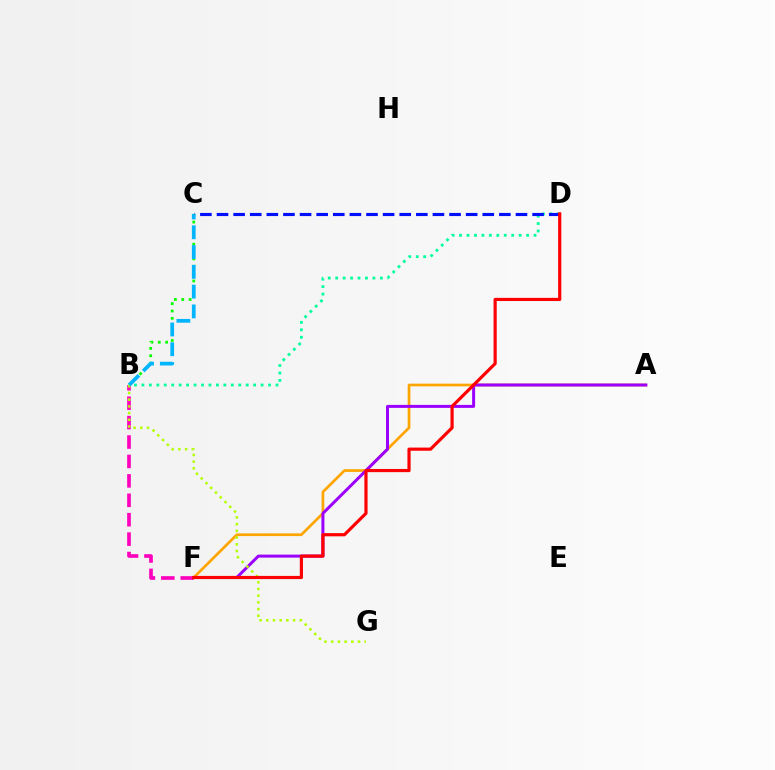{('B', 'C'): [{'color': '#08ff00', 'line_style': 'dotted', 'thickness': 2.0}, {'color': '#00b5ff', 'line_style': 'dashed', 'thickness': 2.69}], ('B', 'D'): [{'color': '#00ff9d', 'line_style': 'dotted', 'thickness': 2.02}], ('B', 'F'): [{'color': '#ff00bd', 'line_style': 'dashed', 'thickness': 2.64}], ('A', 'F'): [{'color': '#ffa500', 'line_style': 'solid', 'thickness': 1.95}, {'color': '#9b00ff', 'line_style': 'solid', 'thickness': 2.15}], ('C', 'D'): [{'color': '#0010ff', 'line_style': 'dashed', 'thickness': 2.26}], ('B', 'G'): [{'color': '#b3ff00', 'line_style': 'dotted', 'thickness': 1.82}], ('D', 'F'): [{'color': '#ff0000', 'line_style': 'solid', 'thickness': 2.29}]}